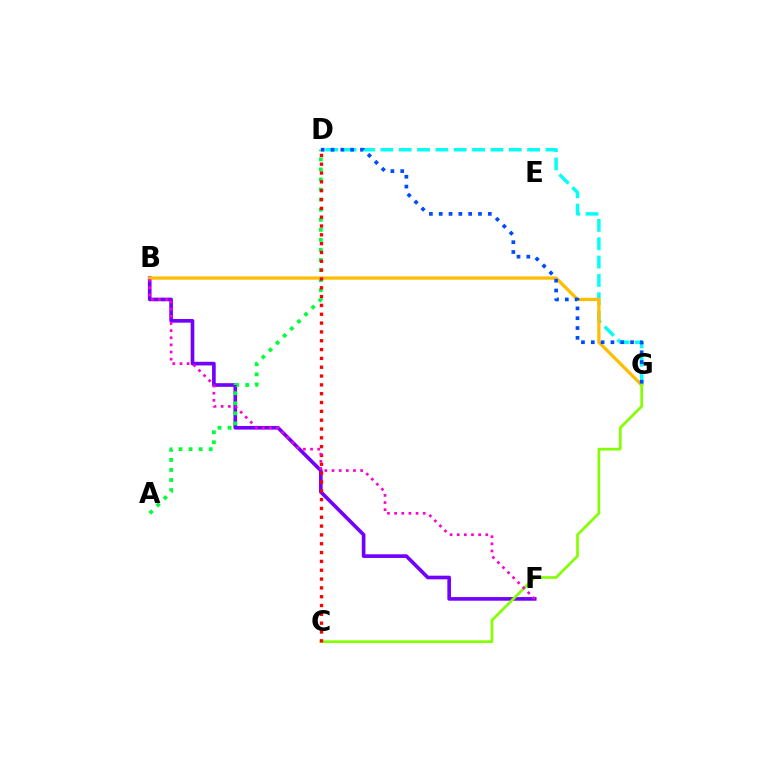{('B', 'F'): [{'color': '#7200ff', 'line_style': 'solid', 'thickness': 2.62}, {'color': '#ff00cf', 'line_style': 'dotted', 'thickness': 1.94}], ('D', 'G'): [{'color': '#00fff6', 'line_style': 'dashed', 'thickness': 2.49}, {'color': '#004bff', 'line_style': 'dotted', 'thickness': 2.67}], ('A', 'D'): [{'color': '#00ff39', 'line_style': 'dotted', 'thickness': 2.73}], ('B', 'G'): [{'color': '#ffbd00', 'line_style': 'solid', 'thickness': 2.35}], ('C', 'G'): [{'color': '#84ff00', 'line_style': 'solid', 'thickness': 1.94}], ('C', 'D'): [{'color': '#ff0000', 'line_style': 'dotted', 'thickness': 2.4}]}